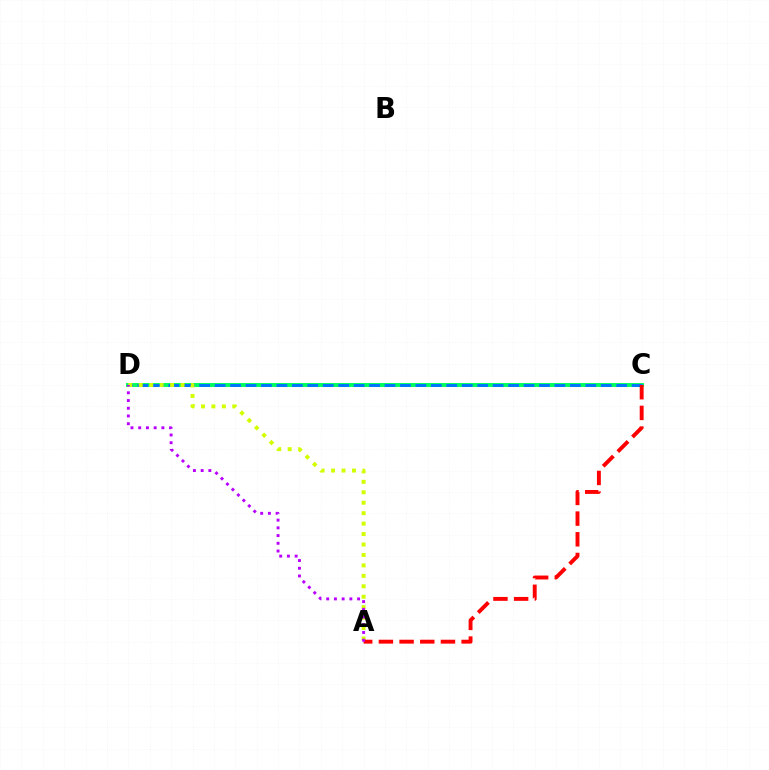{('C', 'D'): [{'color': '#00ff5c', 'line_style': 'solid', 'thickness': 2.84}, {'color': '#0074ff', 'line_style': 'dashed', 'thickness': 2.1}], ('A', 'D'): [{'color': '#d1ff00', 'line_style': 'dotted', 'thickness': 2.84}, {'color': '#b900ff', 'line_style': 'dotted', 'thickness': 2.1}], ('A', 'C'): [{'color': '#ff0000', 'line_style': 'dashed', 'thickness': 2.81}]}